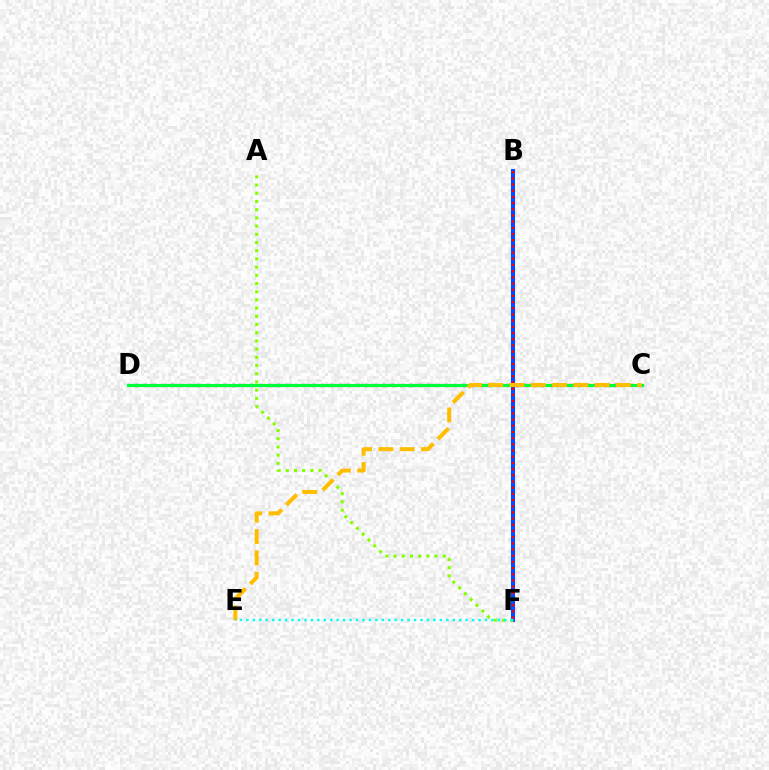{('C', 'D'): [{'color': '#7200ff', 'line_style': 'dashed', 'thickness': 2.07}, {'color': '#ff00cf', 'line_style': 'dotted', 'thickness': 2.4}, {'color': '#00ff39', 'line_style': 'solid', 'thickness': 2.3}], ('B', 'F'): [{'color': '#004bff', 'line_style': 'solid', 'thickness': 2.95}, {'color': '#ff0000', 'line_style': 'dotted', 'thickness': 1.68}], ('A', 'F'): [{'color': '#84ff00', 'line_style': 'dotted', 'thickness': 2.23}], ('C', 'E'): [{'color': '#ffbd00', 'line_style': 'dashed', 'thickness': 2.89}], ('E', 'F'): [{'color': '#00fff6', 'line_style': 'dotted', 'thickness': 1.75}]}